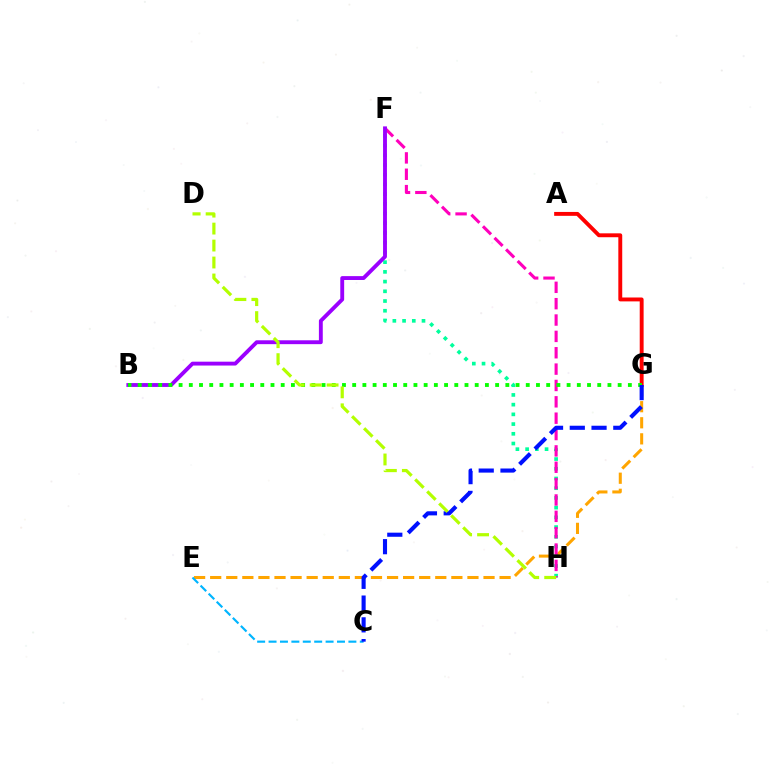{('E', 'G'): [{'color': '#ffa500', 'line_style': 'dashed', 'thickness': 2.18}], ('A', 'G'): [{'color': '#ff0000', 'line_style': 'solid', 'thickness': 2.8}], ('C', 'E'): [{'color': '#00b5ff', 'line_style': 'dashed', 'thickness': 1.55}], ('F', 'H'): [{'color': '#00ff9d', 'line_style': 'dotted', 'thickness': 2.64}, {'color': '#ff00bd', 'line_style': 'dashed', 'thickness': 2.22}], ('B', 'F'): [{'color': '#9b00ff', 'line_style': 'solid', 'thickness': 2.78}], ('B', 'G'): [{'color': '#08ff00', 'line_style': 'dotted', 'thickness': 2.77}], ('C', 'G'): [{'color': '#0010ff', 'line_style': 'dashed', 'thickness': 2.96}], ('D', 'H'): [{'color': '#b3ff00', 'line_style': 'dashed', 'thickness': 2.3}]}